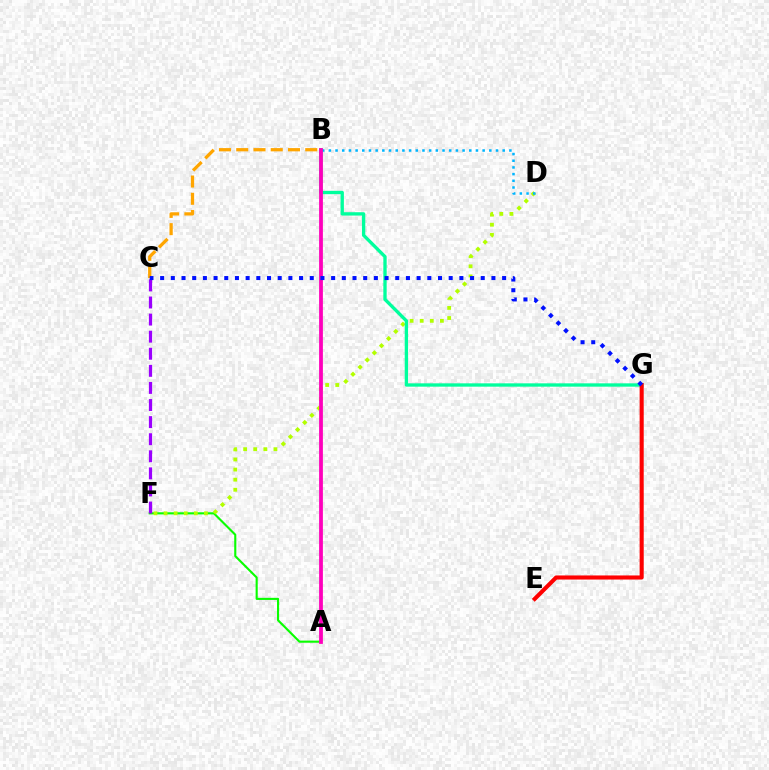{('A', 'F'): [{'color': '#08ff00', 'line_style': 'solid', 'thickness': 1.52}], ('D', 'F'): [{'color': '#b3ff00', 'line_style': 'dotted', 'thickness': 2.74}], ('B', 'C'): [{'color': '#ffa500', 'line_style': 'dashed', 'thickness': 2.34}], ('C', 'F'): [{'color': '#9b00ff', 'line_style': 'dashed', 'thickness': 2.32}], ('B', 'D'): [{'color': '#00b5ff', 'line_style': 'dotted', 'thickness': 1.82}], ('B', 'G'): [{'color': '#00ff9d', 'line_style': 'solid', 'thickness': 2.4}], ('E', 'G'): [{'color': '#ff0000', 'line_style': 'solid', 'thickness': 2.95}], ('A', 'B'): [{'color': '#ff00bd', 'line_style': 'solid', 'thickness': 2.72}], ('C', 'G'): [{'color': '#0010ff', 'line_style': 'dotted', 'thickness': 2.9}]}